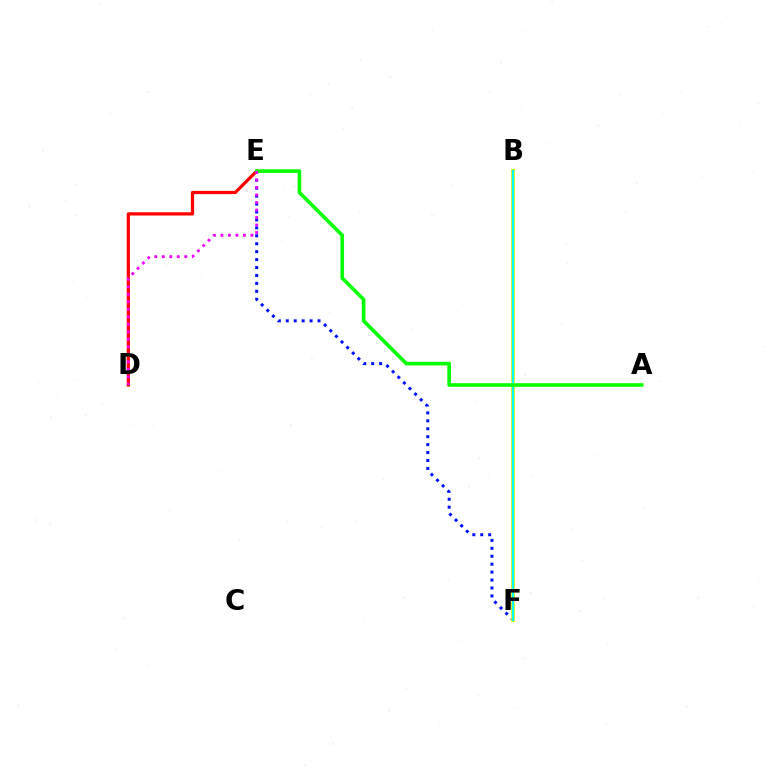{('E', 'F'): [{'color': '#0010ff', 'line_style': 'dotted', 'thickness': 2.16}], ('B', 'F'): [{'color': '#fcf500', 'line_style': 'solid', 'thickness': 2.81}, {'color': '#00fff6', 'line_style': 'solid', 'thickness': 1.7}], ('D', 'E'): [{'color': '#ff0000', 'line_style': 'solid', 'thickness': 2.32}, {'color': '#ee00ff', 'line_style': 'dotted', 'thickness': 2.04}], ('A', 'E'): [{'color': '#08ff00', 'line_style': 'solid', 'thickness': 2.62}]}